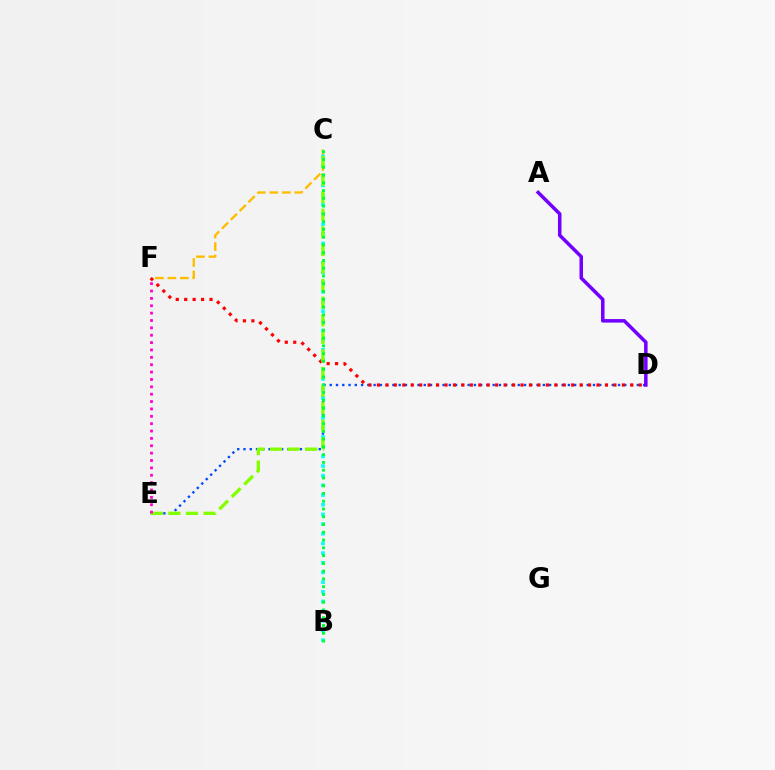{('C', 'F'): [{'color': '#ffbd00', 'line_style': 'dashed', 'thickness': 1.7}], ('D', 'E'): [{'color': '#004bff', 'line_style': 'dotted', 'thickness': 1.7}], ('D', 'F'): [{'color': '#ff0000', 'line_style': 'dotted', 'thickness': 2.29}], ('B', 'C'): [{'color': '#00fff6', 'line_style': 'dotted', 'thickness': 2.63}, {'color': '#00ff39', 'line_style': 'dotted', 'thickness': 2.11}], ('C', 'E'): [{'color': '#84ff00', 'line_style': 'dashed', 'thickness': 2.39}], ('A', 'D'): [{'color': '#7200ff', 'line_style': 'solid', 'thickness': 2.53}], ('E', 'F'): [{'color': '#ff00cf', 'line_style': 'dotted', 'thickness': 2.0}]}